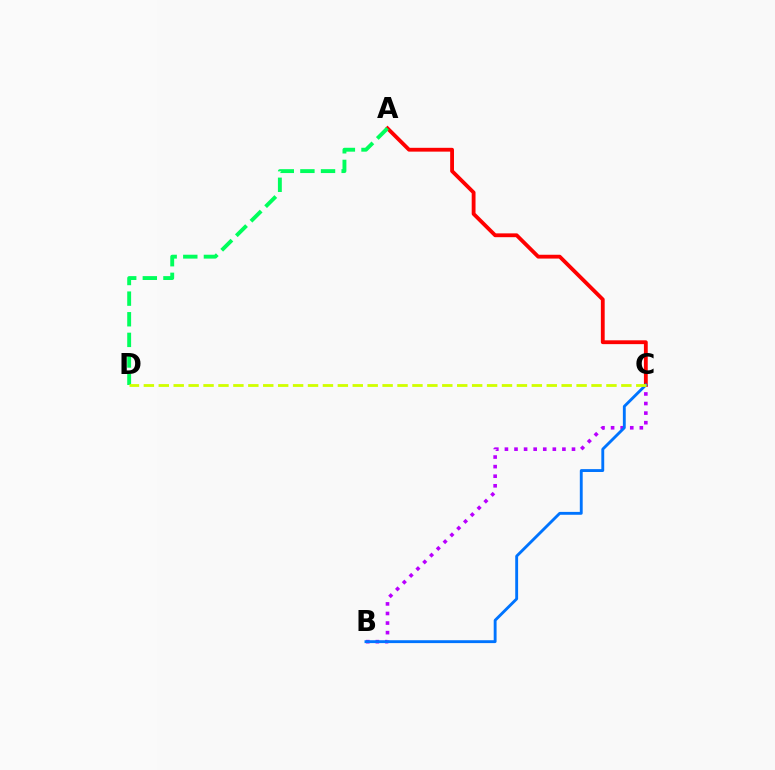{('B', 'C'): [{'color': '#b900ff', 'line_style': 'dotted', 'thickness': 2.6}, {'color': '#0074ff', 'line_style': 'solid', 'thickness': 2.07}], ('A', 'C'): [{'color': '#ff0000', 'line_style': 'solid', 'thickness': 2.75}], ('A', 'D'): [{'color': '#00ff5c', 'line_style': 'dashed', 'thickness': 2.8}], ('C', 'D'): [{'color': '#d1ff00', 'line_style': 'dashed', 'thickness': 2.03}]}